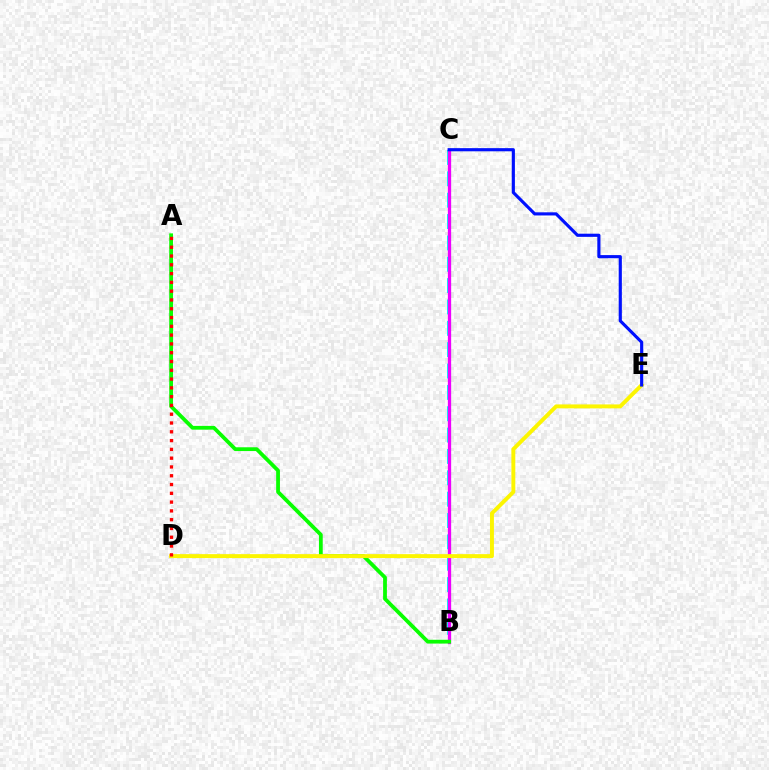{('B', 'C'): [{'color': '#00fff6', 'line_style': 'dashed', 'thickness': 2.9}, {'color': '#ee00ff', 'line_style': 'solid', 'thickness': 2.36}], ('A', 'B'): [{'color': '#08ff00', 'line_style': 'solid', 'thickness': 2.72}], ('D', 'E'): [{'color': '#fcf500', 'line_style': 'solid', 'thickness': 2.84}], ('A', 'D'): [{'color': '#ff0000', 'line_style': 'dotted', 'thickness': 2.39}], ('C', 'E'): [{'color': '#0010ff', 'line_style': 'solid', 'thickness': 2.27}]}